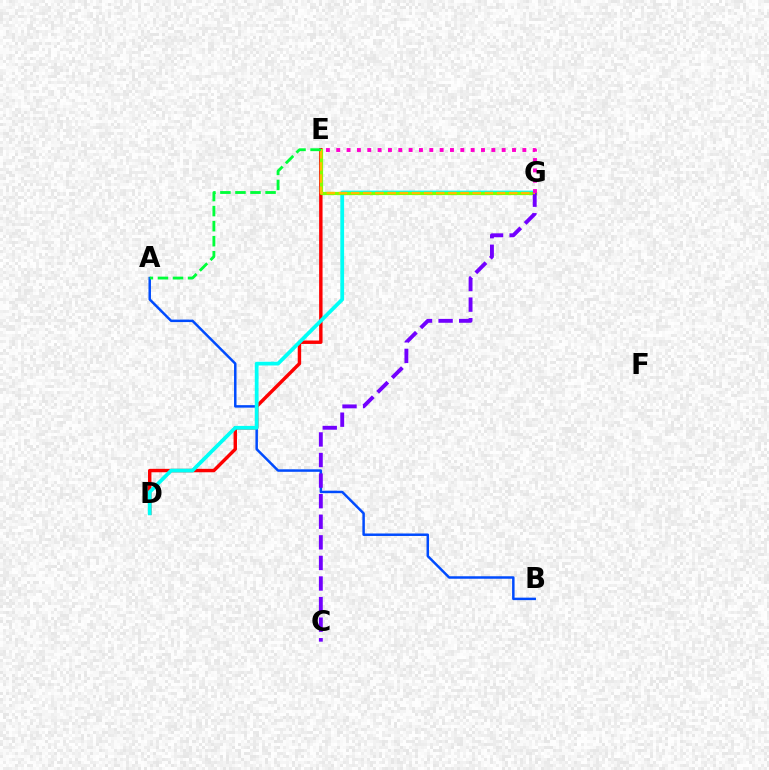{('D', 'E'): [{'color': '#ff0000', 'line_style': 'solid', 'thickness': 2.46}], ('A', 'B'): [{'color': '#004bff', 'line_style': 'solid', 'thickness': 1.79}], ('D', 'G'): [{'color': '#00fff6', 'line_style': 'solid', 'thickness': 2.71}], ('E', 'G'): [{'color': '#84ff00', 'line_style': 'solid', 'thickness': 2.32}, {'color': '#ffbd00', 'line_style': 'dashed', 'thickness': 1.65}, {'color': '#ff00cf', 'line_style': 'dotted', 'thickness': 2.81}], ('C', 'G'): [{'color': '#7200ff', 'line_style': 'dashed', 'thickness': 2.8}], ('A', 'E'): [{'color': '#00ff39', 'line_style': 'dashed', 'thickness': 2.05}]}